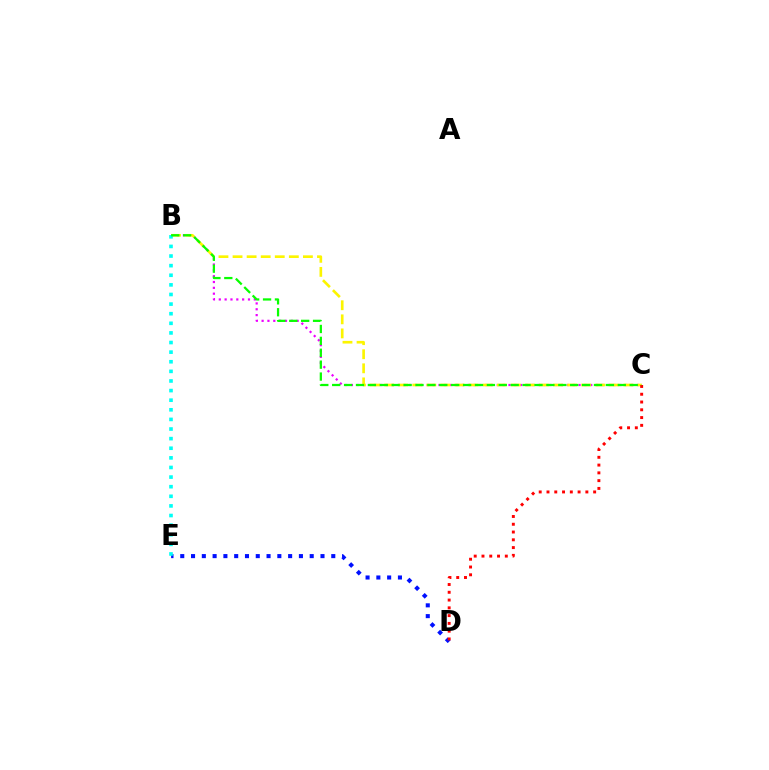{('B', 'C'): [{'color': '#ee00ff', 'line_style': 'dotted', 'thickness': 1.59}, {'color': '#fcf500', 'line_style': 'dashed', 'thickness': 1.91}, {'color': '#08ff00', 'line_style': 'dashed', 'thickness': 1.62}], ('D', 'E'): [{'color': '#0010ff', 'line_style': 'dotted', 'thickness': 2.93}], ('C', 'D'): [{'color': '#ff0000', 'line_style': 'dotted', 'thickness': 2.11}], ('B', 'E'): [{'color': '#00fff6', 'line_style': 'dotted', 'thickness': 2.61}]}